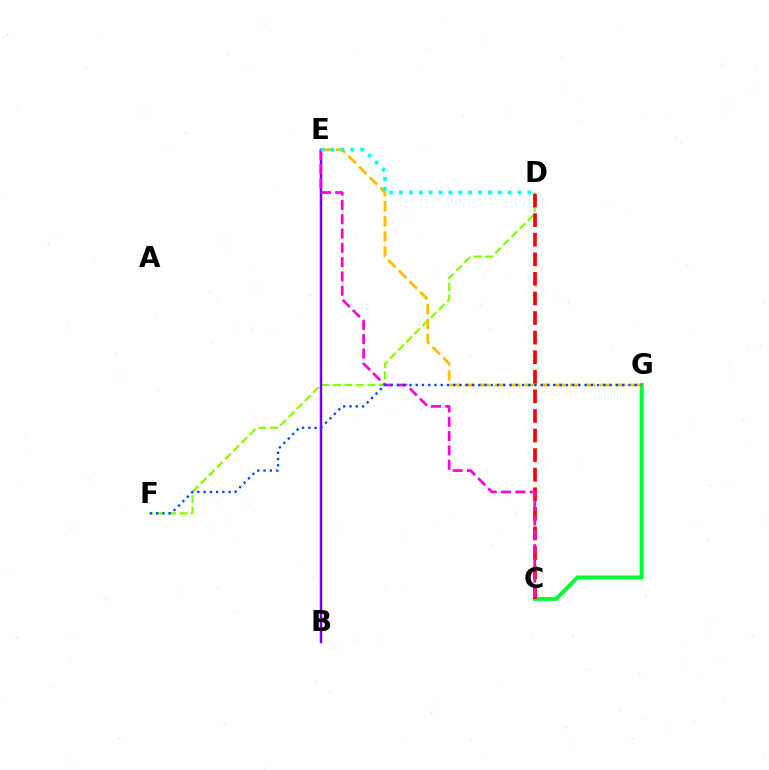{('C', 'G'): [{'color': '#00ff39', 'line_style': 'solid', 'thickness': 2.88}], ('D', 'F'): [{'color': '#84ff00', 'line_style': 'dashed', 'thickness': 1.57}], ('B', 'E'): [{'color': '#7200ff', 'line_style': 'solid', 'thickness': 1.79}], ('E', 'G'): [{'color': '#ffbd00', 'line_style': 'dashed', 'thickness': 2.05}], ('C', 'D'): [{'color': '#ff0000', 'line_style': 'dashed', 'thickness': 2.66}], ('C', 'E'): [{'color': '#ff00cf', 'line_style': 'dashed', 'thickness': 1.94}], ('D', 'E'): [{'color': '#00fff6', 'line_style': 'dotted', 'thickness': 2.68}], ('F', 'G'): [{'color': '#004bff', 'line_style': 'dotted', 'thickness': 1.7}]}